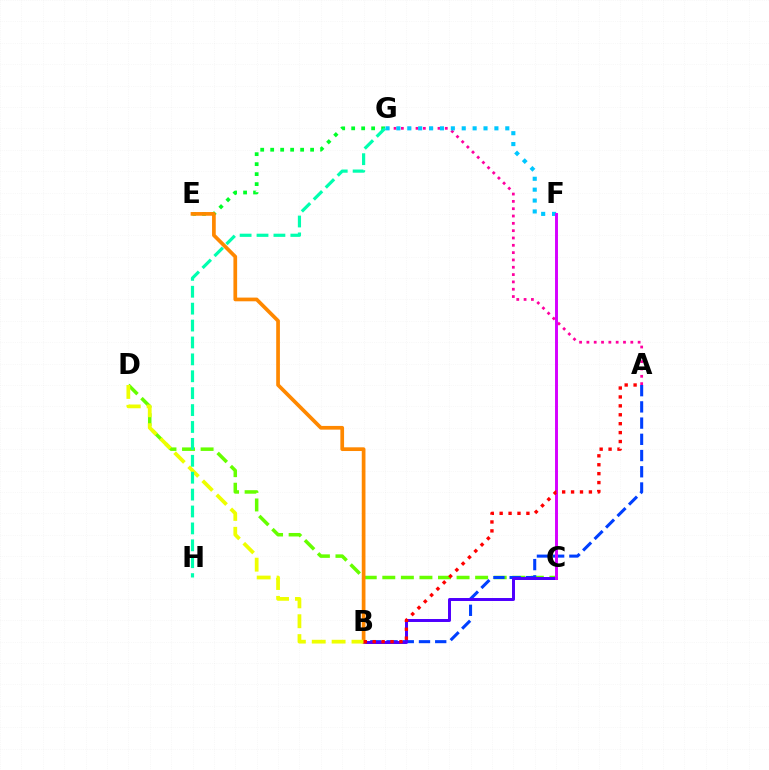{('C', 'D'): [{'color': '#66ff00', 'line_style': 'dashed', 'thickness': 2.52}], ('A', 'B'): [{'color': '#003fff', 'line_style': 'dashed', 'thickness': 2.2}, {'color': '#ff0000', 'line_style': 'dotted', 'thickness': 2.42}], ('A', 'G'): [{'color': '#ff00a0', 'line_style': 'dotted', 'thickness': 1.99}], ('E', 'G'): [{'color': '#00ff27', 'line_style': 'dotted', 'thickness': 2.71}], ('F', 'G'): [{'color': '#00c7ff', 'line_style': 'dotted', 'thickness': 2.96}], ('B', 'C'): [{'color': '#4f00ff', 'line_style': 'solid', 'thickness': 2.15}], ('B', 'E'): [{'color': '#ff8800', 'line_style': 'solid', 'thickness': 2.67}], ('C', 'F'): [{'color': '#d600ff', 'line_style': 'solid', 'thickness': 2.11}], ('B', 'D'): [{'color': '#eeff00', 'line_style': 'dashed', 'thickness': 2.7}], ('G', 'H'): [{'color': '#00ffaf', 'line_style': 'dashed', 'thickness': 2.3}]}